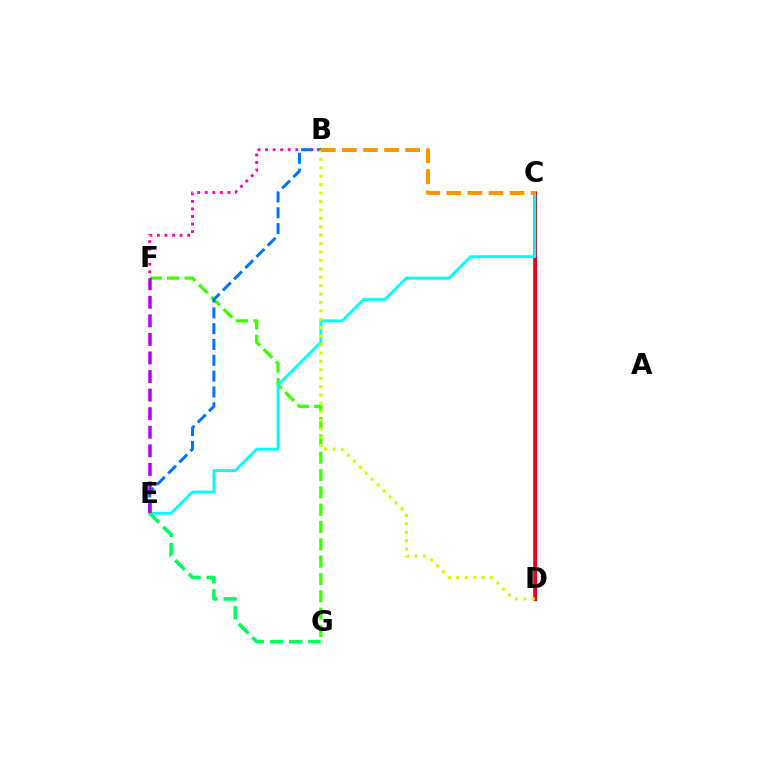{('B', 'F'): [{'color': '#ff00ac', 'line_style': 'dotted', 'thickness': 2.05}], ('F', 'G'): [{'color': '#3dff00', 'line_style': 'dashed', 'thickness': 2.35}], ('C', 'D'): [{'color': '#2500ff', 'line_style': 'solid', 'thickness': 2.27}, {'color': '#ff0000', 'line_style': 'solid', 'thickness': 2.58}], ('B', 'E'): [{'color': '#0074ff', 'line_style': 'dashed', 'thickness': 2.15}], ('C', 'E'): [{'color': '#00fff6', 'line_style': 'solid', 'thickness': 2.08}], ('E', 'G'): [{'color': '#00ff5c', 'line_style': 'dashed', 'thickness': 2.6}], ('E', 'F'): [{'color': '#b900ff', 'line_style': 'dashed', 'thickness': 2.52}], ('B', 'D'): [{'color': '#d1ff00', 'line_style': 'dotted', 'thickness': 2.29}], ('B', 'C'): [{'color': '#ff9400', 'line_style': 'dashed', 'thickness': 2.86}]}